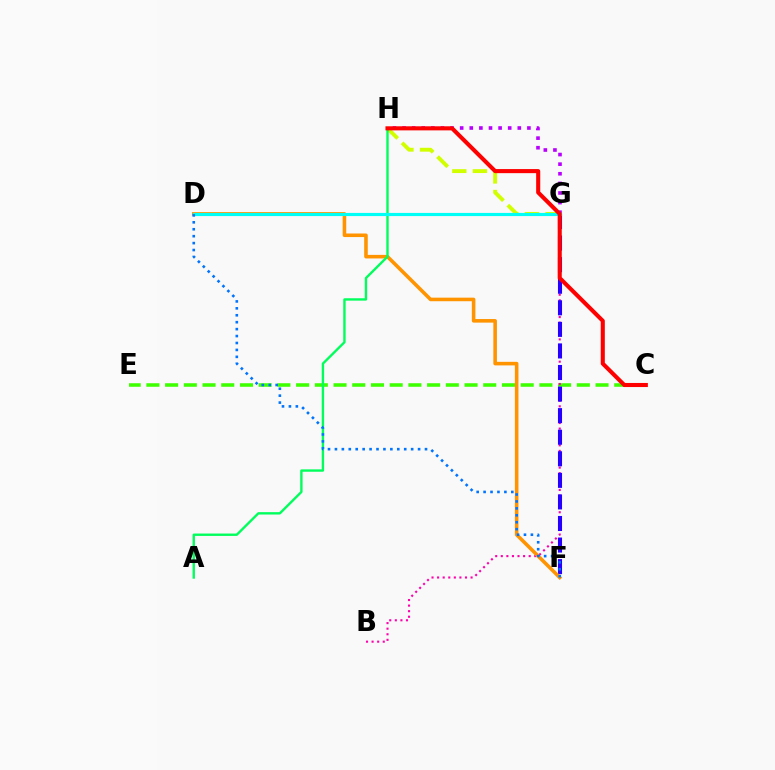{('G', 'H'): [{'color': '#b900ff', 'line_style': 'dotted', 'thickness': 2.61}, {'color': '#d1ff00', 'line_style': 'dashed', 'thickness': 2.79}], ('C', 'E'): [{'color': '#3dff00', 'line_style': 'dashed', 'thickness': 2.54}], ('B', 'G'): [{'color': '#ff00ac', 'line_style': 'dotted', 'thickness': 1.52}], ('F', 'G'): [{'color': '#2500ff', 'line_style': 'dashed', 'thickness': 2.93}], ('D', 'F'): [{'color': '#ff9400', 'line_style': 'solid', 'thickness': 2.57}, {'color': '#0074ff', 'line_style': 'dotted', 'thickness': 1.88}], ('A', 'H'): [{'color': '#00ff5c', 'line_style': 'solid', 'thickness': 1.71}], ('D', 'G'): [{'color': '#00fff6', 'line_style': 'solid', 'thickness': 2.27}], ('C', 'H'): [{'color': '#ff0000', 'line_style': 'solid', 'thickness': 2.94}]}